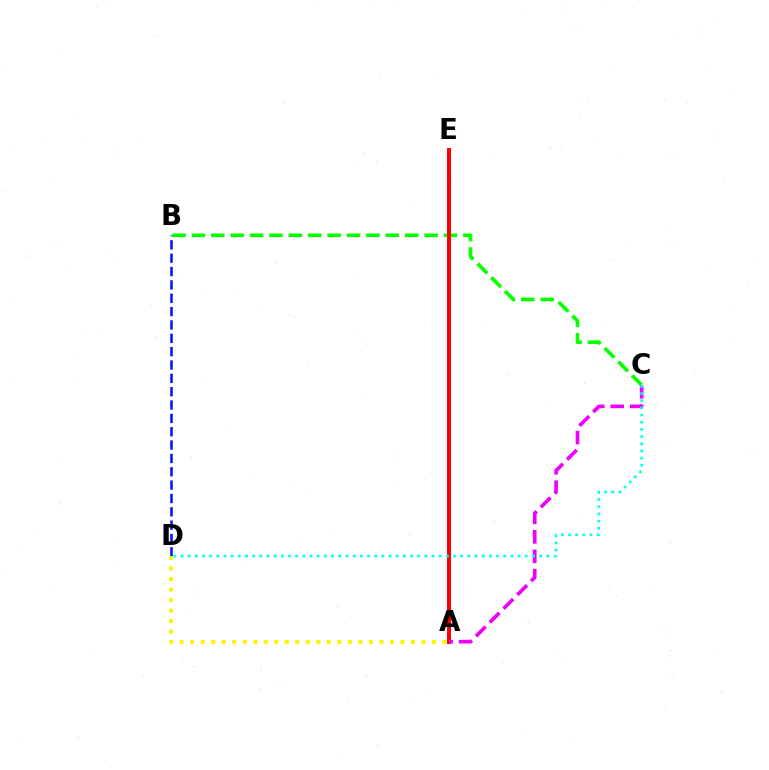{('B', 'C'): [{'color': '#08ff00', 'line_style': 'dashed', 'thickness': 2.63}], ('A', 'E'): [{'color': '#ff0000', 'line_style': 'solid', 'thickness': 2.86}], ('A', 'C'): [{'color': '#ee00ff', 'line_style': 'dashed', 'thickness': 2.65}], ('B', 'D'): [{'color': '#0010ff', 'line_style': 'dashed', 'thickness': 1.81}], ('A', 'D'): [{'color': '#fcf500', 'line_style': 'dotted', 'thickness': 2.86}], ('C', 'D'): [{'color': '#00fff6', 'line_style': 'dotted', 'thickness': 1.95}]}